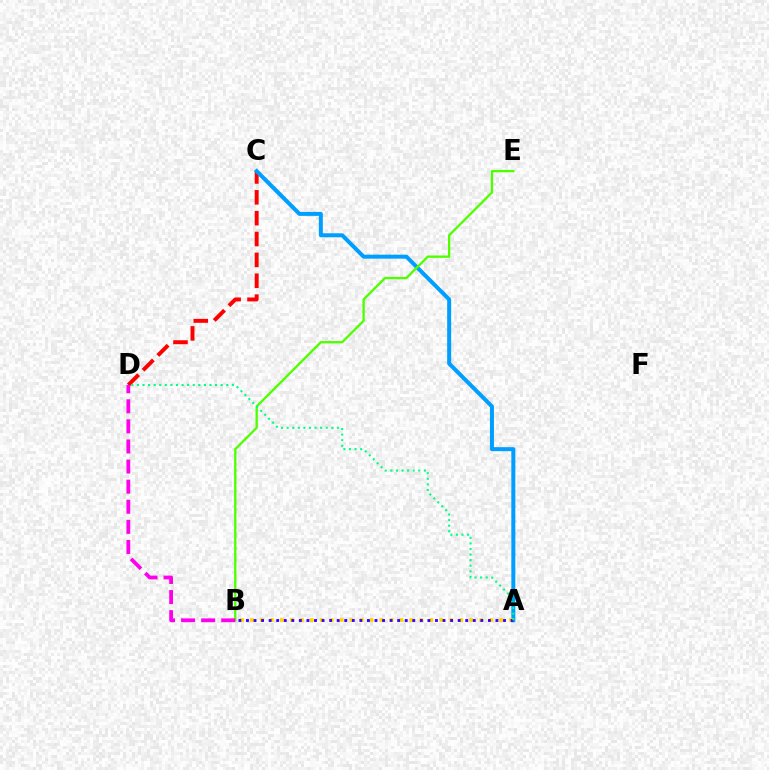{('C', 'D'): [{'color': '#ff0000', 'line_style': 'dashed', 'thickness': 2.83}], ('A', 'C'): [{'color': '#009eff', 'line_style': 'solid', 'thickness': 2.88}], ('A', 'B'): [{'color': '#ffd500', 'line_style': 'dotted', 'thickness': 2.71}, {'color': '#3700ff', 'line_style': 'dotted', 'thickness': 2.05}], ('B', 'E'): [{'color': '#4fff00', 'line_style': 'solid', 'thickness': 1.67}], ('B', 'D'): [{'color': '#ff00ed', 'line_style': 'dashed', 'thickness': 2.73}], ('A', 'D'): [{'color': '#00ff86', 'line_style': 'dotted', 'thickness': 1.52}]}